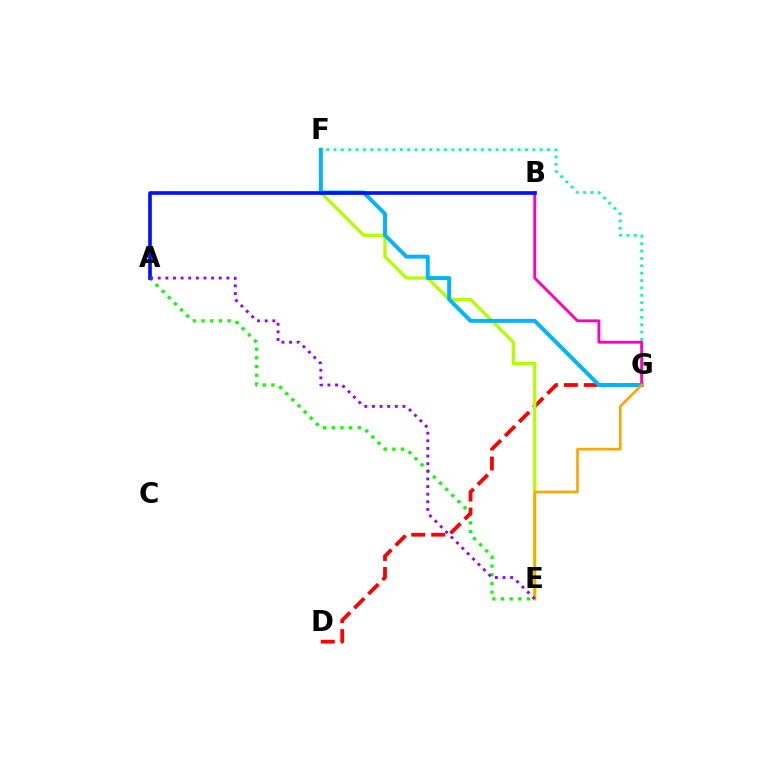{('A', 'E'): [{'color': '#08ff00', 'line_style': 'dotted', 'thickness': 2.36}, {'color': '#9b00ff', 'line_style': 'dotted', 'thickness': 2.07}], ('D', 'G'): [{'color': '#ff0000', 'line_style': 'dashed', 'thickness': 2.71}], ('F', 'G'): [{'color': '#00ff9d', 'line_style': 'dotted', 'thickness': 2.0}, {'color': '#00b5ff', 'line_style': 'solid', 'thickness': 2.83}], ('E', 'F'): [{'color': '#b3ff00', 'line_style': 'solid', 'thickness': 2.36}], ('B', 'G'): [{'color': '#ff00bd', 'line_style': 'solid', 'thickness': 2.06}], ('E', 'G'): [{'color': '#ffa500', 'line_style': 'solid', 'thickness': 1.92}], ('A', 'B'): [{'color': '#0010ff', 'line_style': 'solid', 'thickness': 2.63}]}